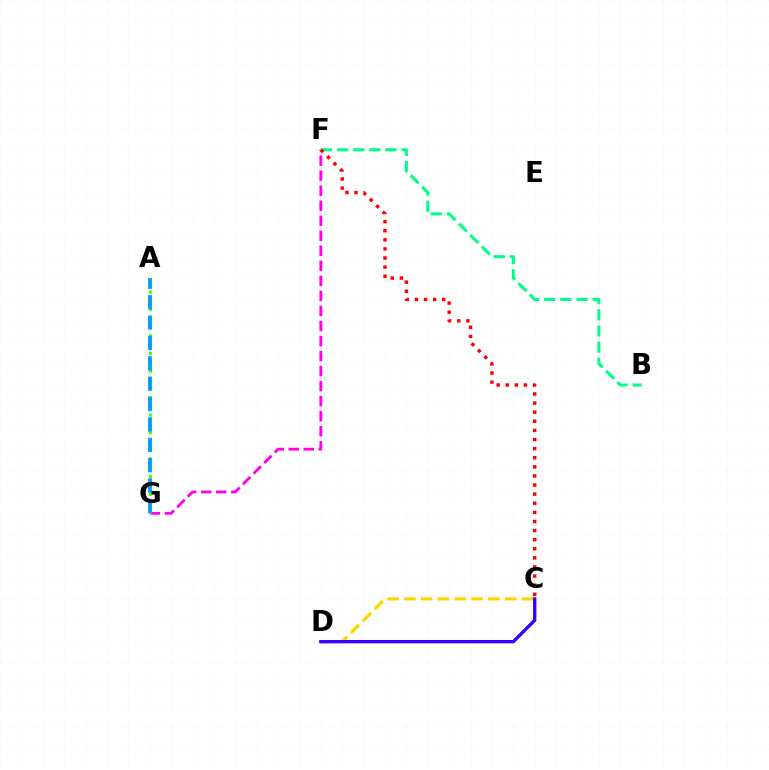{('F', 'G'): [{'color': '#ff00ed', 'line_style': 'dashed', 'thickness': 2.04}], ('A', 'G'): [{'color': '#4fff00', 'line_style': 'dotted', 'thickness': 2.39}, {'color': '#009eff', 'line_style': 'dashed', 'thickness': 2.77}], ('B', 'F'): [{'color': '#00ff86', 'line_style': 'dashed', 'thickness': 2.19}], ('C', 'F'): [{'color': '#ff0000', 'line_style': 'dotted', 'thickness': 2.47}], ('C', 'D'): [{'color': '#ffd500', 'line_style': 'dashed', 'thickness': 2.28}, {'color': '#3700ff', 'line_style': 'solid', 'thickness': 2.4}]}